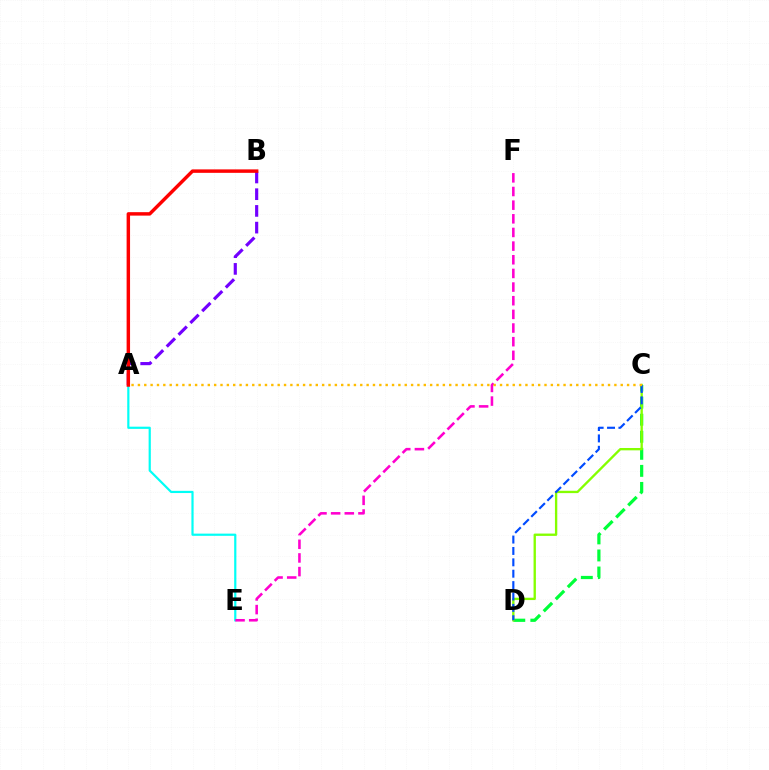{('C', 'D'): [{'color': '#00ff39', 'line_style': 'dashed', 'thickness': 2.32}, {'color': '#84ff00', 'line_style': 'solid', 'thickness': 1.69}, {'color': '#004bff', 'line_style': 'dashed', 'thickness': 1.55}], ('A', 'E'): [{'color': '#00fff6', 'line_style': 'solid', 'thickness': 1.58}], ('E', 'F'): [{'color': '#ff00cf', 'line_style': 'dashed', 'thickness': 1.85}], ('A', 'C'): [{'color': '#ffbd00', 'line_style': 'dotted', 'thickness': 1.73}], ('A', 'B'): [{'color': '#7200ff', 'line_style': 'dashed', 'thickness': 2.27}, {'color': '#ff0000', 'line_style': 'solid', 'thickness': 2.48}]}